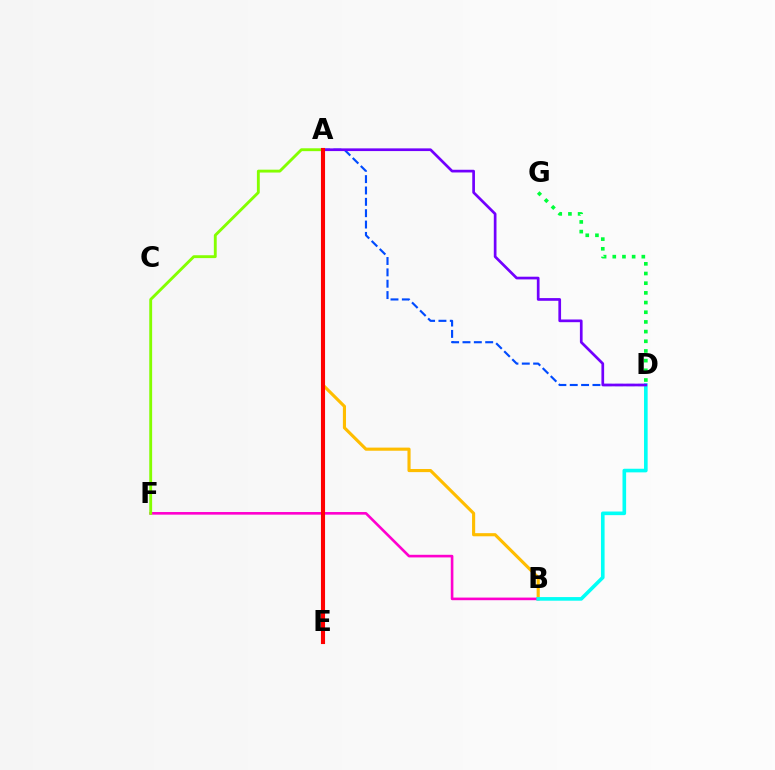{('A', 'B'): [{'color': '#ffbd00', 'line_style': 'solid', 'thickness': 2.25}], ('A', 'D'): [{'color': '#004bff', 'line_style': 'dashed', 'thickness': 1.54}, {'color': '#7200ff', 'line_style': 'solid', 'thickness': 1.94}], ('B', 'F'): [{'color': '#ff00cf', 'line_style': 'solid', 'thickness': 1.89}], ('B', 'D'): [{'color': '#00fff6', 'line_style': 'solid', 'thickness': 2.61}], ('D', 'G'): [{'color': '#00ff39', 'line_style': 'dotted', 'thickness': 2.63}], ('A', 'F'): [{'color': '#84ff00', 'line_style': 'solid', 'thickness': 2.07}], ('A', 'E'): [{'color': '#ff0000', 'line_style': 'solid', 'thickness': 2.95}]}